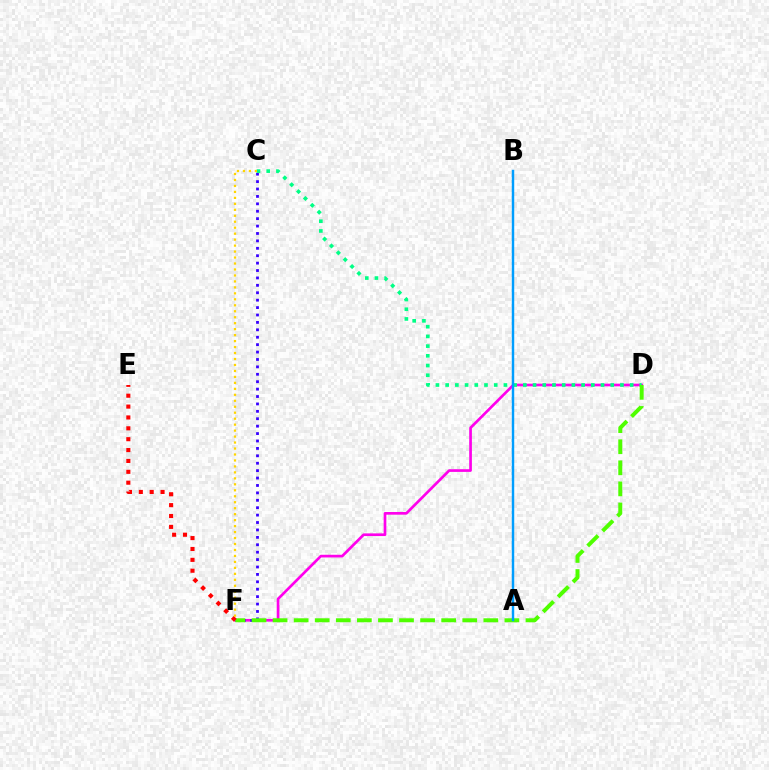{('D', 'F'): [{'color': '#ff00ed', 'line_style': 'solid', 'thickness': 1.93}, {'color': '#4fff00', 'line_style': 'dashed', 'thickness': 2.86}], ('C', 'F'): [{'color': '#3700ff', 'line_style': 'dotted', 'thickness': 2.01}, {'color': '#ffd500', 'line_style': 'dotted', 'thickness': 1.62}], ('C', 'D'): [{'color': '#00ff86', 'line_style': 'dotted', 'thickness': 2.64}], ('E', 'F'): [{'color': '#ff0000', 'line_style': 'dotted', 'thickness': 2.95}], ('A', 'B'): [{'color': '#009eff', 'line_style': 'solid', 'thickness': 1.76}]}